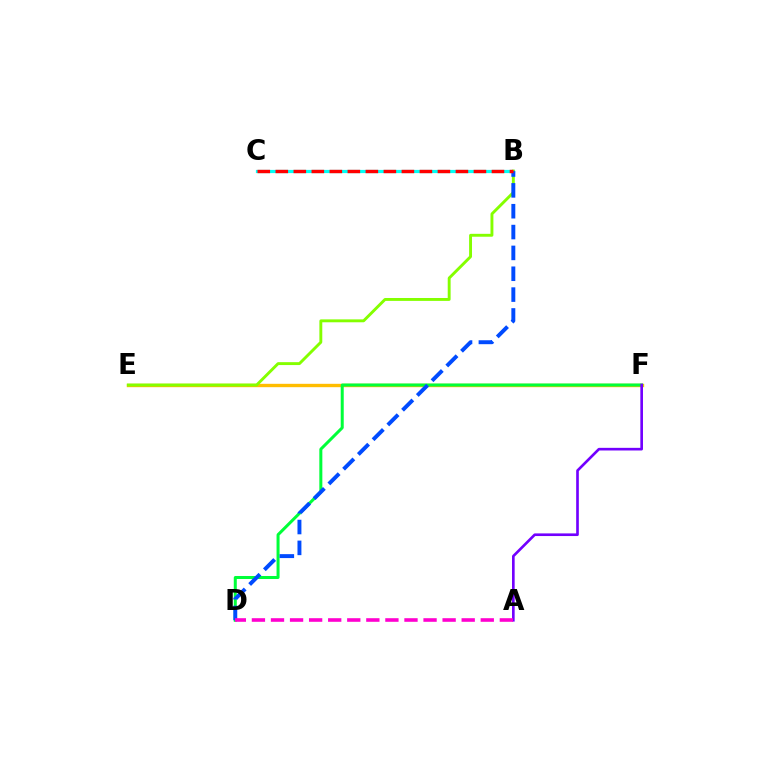{('B', 'C'): [{'color': '#00fff6', 'line_style': 'solid', 'thickness': 2.3}, {'color': '#ff0000', 'line_style': 'dashed', 'thickness': 2.45}], ('E', 'F'): [{'color': '#ffbd00', 'line_style': 'solid', 'thickness': 2.42}], ('B', 'E'): [{'color': '#84ff00', 'line_style': 'solid', 'thickness': 2.09}], ('D', 'F'): [{'color': '#00ff39', 'line_style': 'solid', 'thickness': 2.17}], ('A', 'F'): [{'color': '#7200ff', 'line_style': 'solid', 'thickness': 1.91}], ('B', 'D'): [{'color': '#004bff', 'line_style': 'dashed', 'thickness': 2.83}], ('A', 'D'): [{'color': '#ff00cf', 'line_style': 'dashed', 'thickness': 2.59}]}